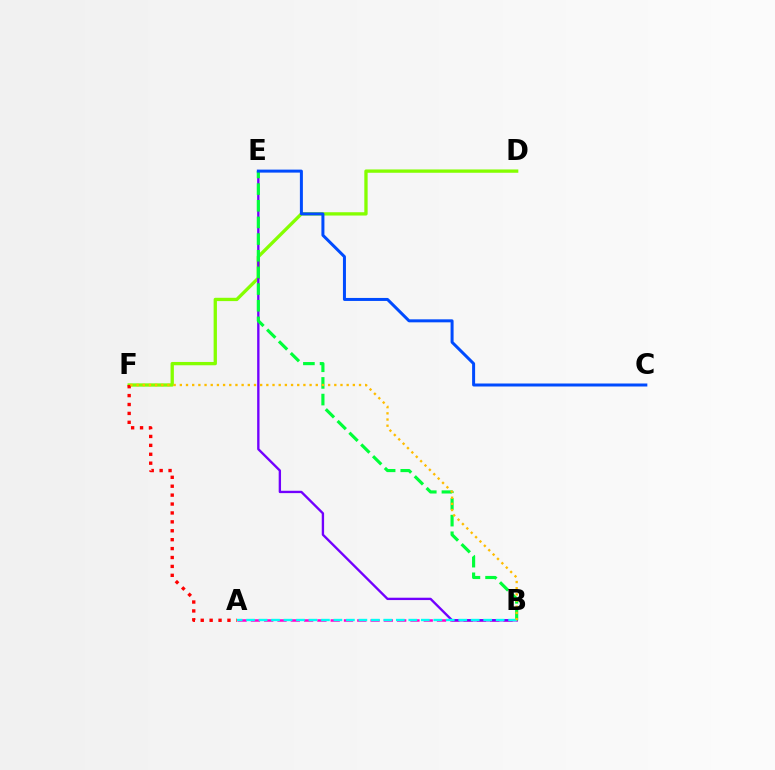{('D', 'F'): [{'color': '#84ff00', 'line_style': 'solid', 'thickness': 2.38}], ('A', 'B'): [{'color': '#ff00cf', 'line_style': 'dashed', 'thickness': 1.81}, {'color': '#00fff6', 'line_style': 'dashed', 'thickness': 1.7}], ('A', 'F'): [{'color': '#ff0000', 'line_style': 'dotted', 'thickness': 2.42}], ('B', 'E'): [{'color': '#7200ff', 'line_style': 'solid', 'thickness': 1.69}, {'color': '#00ff39', 'line_style': 'dashed', 'thickness': 2.26}], ('C', 'E'): [{'color': '#004bff', 'line_style': 'solid', 'thickness': 2.16}], ('B', 'F'): [{'color': '#ffbd00', 'line_style': 'dotted', 'thickness': 1.68}]}